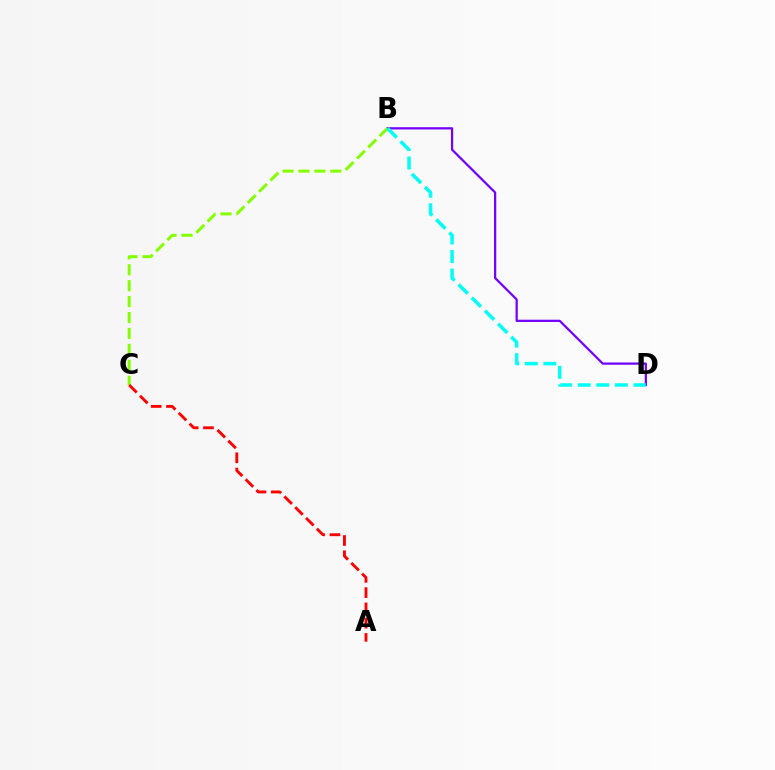{('B', 'D'): [{'color': '#7200ff', 'line_style': 'solid', 'thickness': 1.61}, {'color': '#00fff6', 'line_style': 'dashed', 'thickness': 2.52}], ('B', 'C'): [{'color': '#84ff00', 'line_style': 'dashed', 'thickness': 2.17}], ('A', 'C'): [{'color': '#ff0000', 'line_style': 'dashed', 'thickness': 2.07}]}